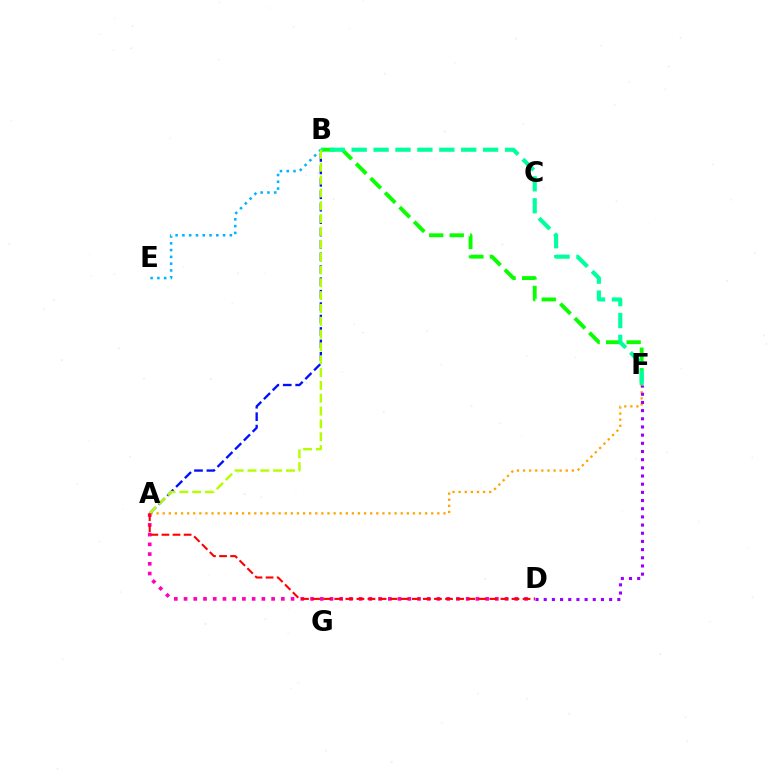{('A', 'F'): [{'color': '#ffa500', 'line_style': 'dotted', 'thickness': 1.66}], ('A', 'B'): [{'color': '#0010ff', 'line_style': 'dashed', 'thickness': 1.69}, {'color': '#b3ff00', 'line_style': 'dashed', 'thickness': 1.74}], ('B', 'F'): [{'color': '#08ff00', 'line_style': 'dashed', 'thickness': 2.79}, {'color': '#00ff9d', 'line_style': 'dashed', 'thickness': 2.98}], ('B', 'E'): [{'color': '#00b5ff', 'line_style': 'dotted', 'thickness': 1.84}], ('A', 'D'): [{'color': '#ff00bd', 'line_style': 'dotted', 'thickness': 2.64}, {'color': '#ff0000', 'line_style': 'dashed', 'thickness': 1.5}], ('D', 'F'): [{'color': '#9b00ff', 'line_style': 'dotted', 'thickness': 2.22}]}